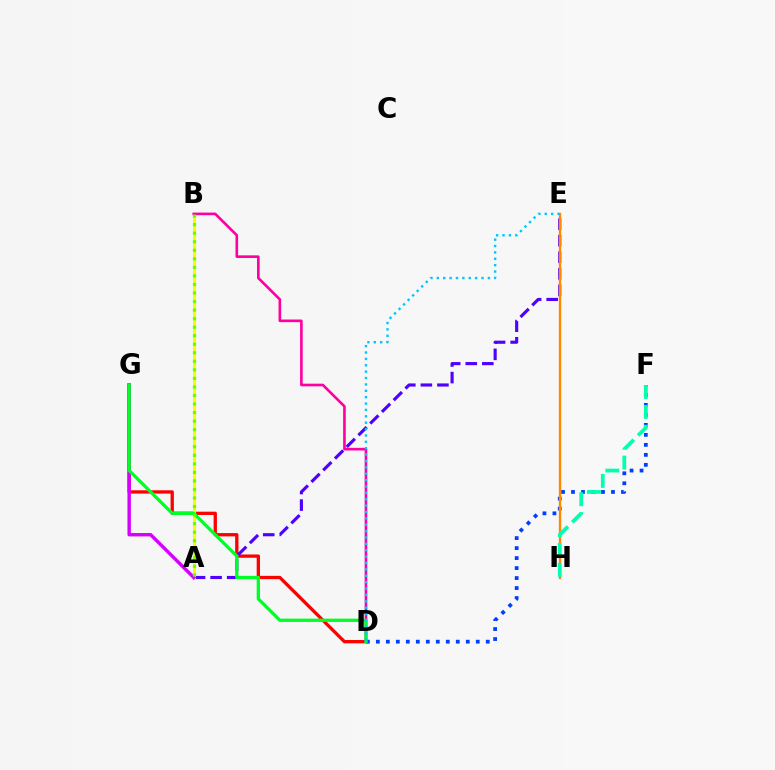{('D', 'F'): [{'color': '#003fff', 'line_style': 'dotted', 'thickness': 2.71}], ('D', 'G'): [{'color': '#ff0000', 'line_style': 'solid', 'thickness': 2.38}, {'color': '#00ff27', 'line_style': 'solid', 'thickness': 2.37}], ('A', 'E'): [{'color': '#4f00ff', 'line_style': 'dashed', 'thickness': 2.25}], ('A', 'B'): [{'color': '#eeff00', 'line_style': 'solid', 'thickness': 2.18}, {'color': '#66ff00', 'line_style': 'dotted', 'thickness': 2.32}], ('E', 'H'): [{'color': '#ff8800', 'line_style': 'solid', 'thickness': 1.69}], ('A', 'G'): [{'color': '#d600ff', 'line_style': 'solid', 'thickness': 2.45}], ('F', 'H'): [{'color': '#00ffaf', 'line_style': 'dashed', 'thickness': 2.7}], ('B', 'D'): [{'color': '#ff00a0', 'line_style': 'solid', 'thickness': 1.9}], ('D', 'E'): [{'color': '#00c7ff', 'line_style': 'dotted', 'thickness': 1.73}]}